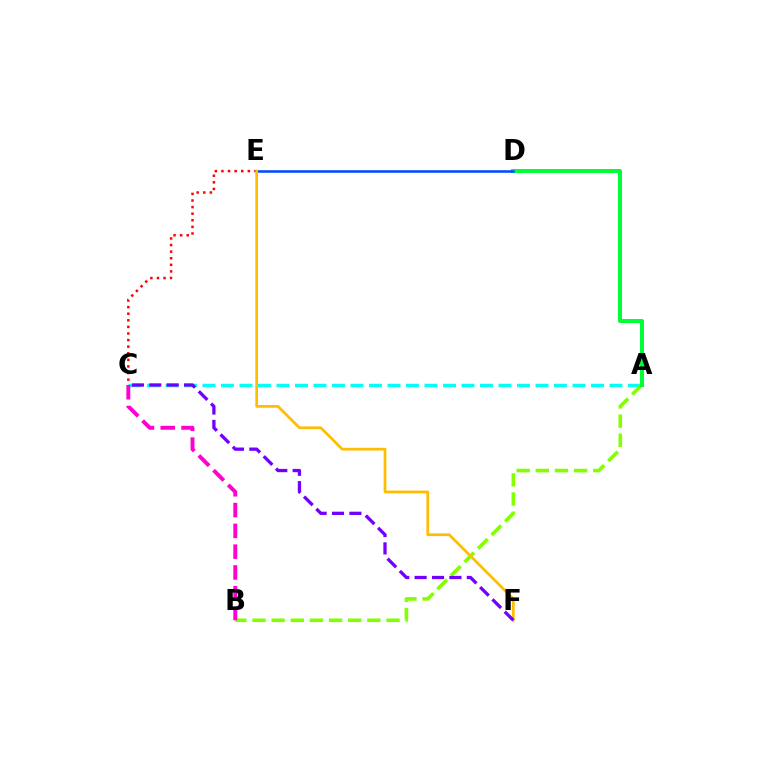{('A', 'C'): [{'color': '#00fff6', 'line_style': 'dashed', 'thickness': 2.51}], ('A', 'B'): [{'color': '#84ff00', 'line_style': 'dashed', 'thickness': 2.6}], ('A', 'D'): [{'color': '#00ff39', 'line_style': 'solid', 'thickness': 2.87}], ('B', 'C'): [{'color': '#ff00cf', 'line_style': 'dashed', 'thickness': 2.83}], ('C', 'E'): [{'color': '#ff0000', 'line_style': 'dotted', 'thickness': 1.79}], ('D', 'E'): [{'color': '#004bff', 'line_style': 'solid', 'thickness': 1.85}], ('E', 'F'): [{'color': '#ffbd00', 'line_style': 'solid', 'thickness': 1.95}], ('C', 'F'): [{'color': '#7200ff', 'line_style': 'dashed', 'thickness': 2.36}]}